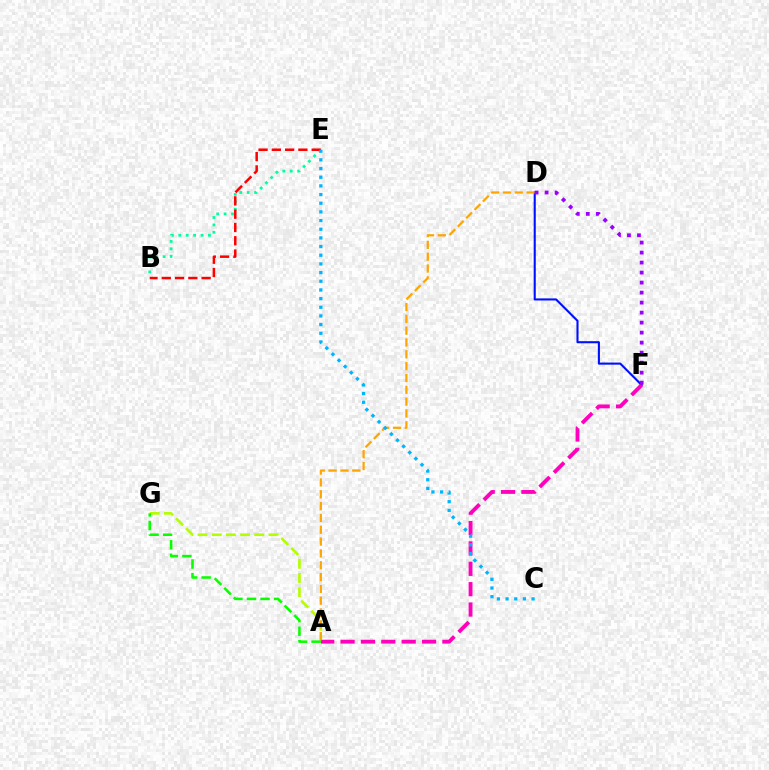{('D', 'F'): [{'color': '#0010ff', 'line_style': 'solid', 'thickness': 1.51}, {'color': '#9b00ff', 'line_style': 'dotted', 'thickness': 2.72}], ('B', 'E'): [{'color': '#00ff9d', 'line_style': 'dotted', 'thickness': 2.01}, {'color': '#ff0000', 'line_style': 'dashed', 'thickness': 1.8}], ('A', 'G'): [{'color': '#b3ff00', 'line_style': 'dashed', 'thickness': 1.93}, {'color': '#08ff00', 'line_style': 'dashed', 'thickness': 1.84}], ('A', 'F'): [{'color': '#ff00bd', 'line_style': 'dashed', 'thickness': 2.77}], ('A', 'D'): [{'color': '#ffa500', 'line_style': 'dashed', 'thickness': 1.61}], ('C', 'E'): [{'color': '#00b5ff', 'line_style': 'dotted', 'thickness': 2.36}]}